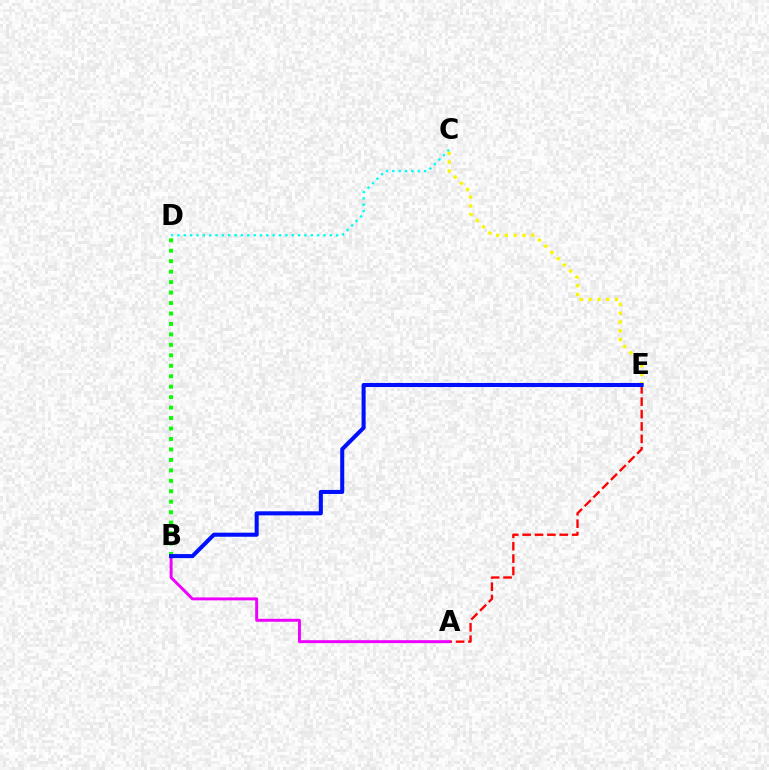{('B', 'D'): [{'color': '#08ff00', 'line_style': 'dotted', 'thickness': 2.84}], ('C', 'D'): [{'color': '#00fff6', 'line_style': 'dotted', 'thickness': 1.73}], ('C', 'E'): [{'color': '#fcf500', 'line_style': 'dotted', 'thickness': 2.38}], ('A', 'E'): [{'color': '#ff0000', 'line_style': 'dashed', 'thickness': 1.68}], ('A', 'B'): [{'color': '#ee00ff', 'line_style': 'solid', 'thickness': 2.12}], ('B', 'E'): [{'color': '#0010ff', 'line_style': 'solid', 'thickness': 2.92}]}